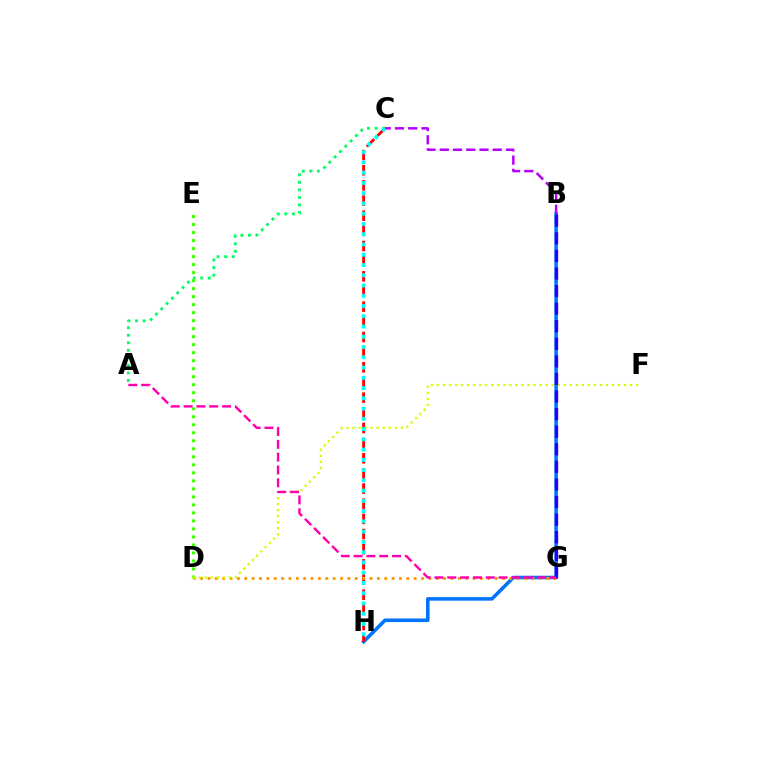{('A', 'C'): [{'color': '#00ff5c', 'line_style': 'dotted', 'thickness': 2.05}], ('D', 'E'): [{'color': '#3dff00', 'line_style': 'dotted', 'thickness': 2.18}], ('B', 'H'): [{'color': '#0074ff', 'line_style': 'solid', 'thickness': 2.56}], ('B', 'C'): [{'color': '#b900ff', 'line_style': 'dashed', 'thickness': 1.8}], ('C', 'H'): [{'color': '#ff0000', 'line_style': 'dashed', 'thickness': 2.06}, {'color': '#00fff6', 'line_style': 'dotted', 'thickness': 2.79}], ('D', 'G'): [{'color': '#ff9400', 'line_style': 'dotted', 'thickness': 2.0}], ('D', 'F'): [{'color': '#d1ff00', 'line_style': 'dotted', 'thickness': 1.64}], ('B', 'G'): [{'color': '#2500ff', 'line_style': 'dashed', 'thickness': 2.39}], ('A', 'G'): [{'color': '#ff00ac', 'line_style': 'dashed', 'thickness': 1.74}]}